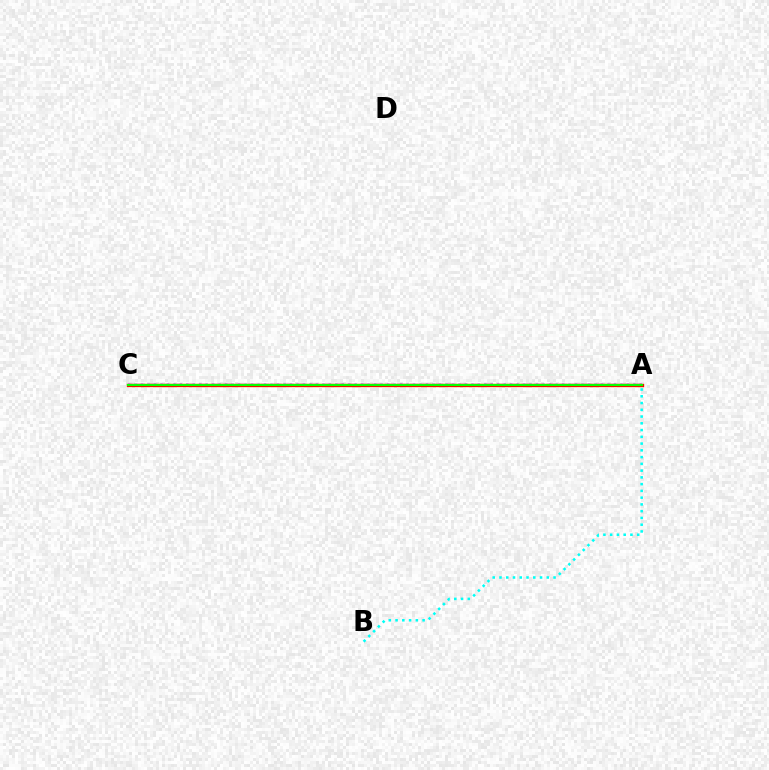{('A', 'C'): [{'color': '#0010ff', 'line_style': 'dotted', 'thickness': 1.76}, {'color': '#ee00ff', 'line_style': 'dashed', 'thickness': 1.69}, {'color': '#fcf500', 'line_style': 'solid', 'thickness': 2.29}, {'color': '#ff0000', 'line_style': 'solid', 'thickness': 2.35}, {'color': '#08ff00', 'line_style': 'solid', 'thickness': 1.55}], ('A', 'B'): [{'color': '#00fff6', 'line_style': 'dotted', 'thickness': 1.84}]}